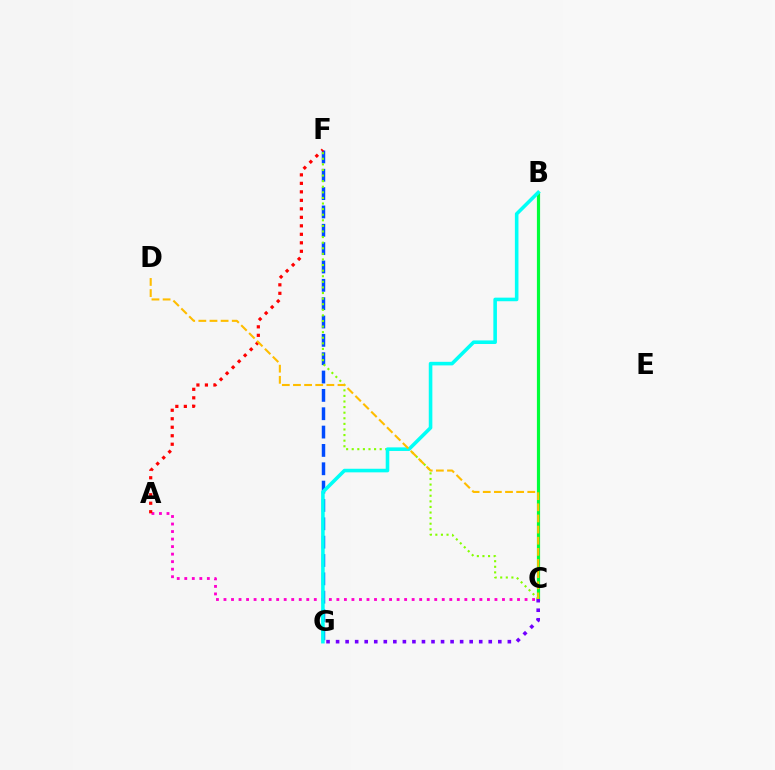{('F', 'G'): [{'color': '#004bff', 'line_style': 'dashed', 'thickness': 2.49}], ('A', 'C'): [{'color': '#ff00cf', 'line_style': 'dotted', 'thickness': 2.04}], ('B', 'C'): [{'color': '#00ff39', 'line_style': 'solid', 'thickness': 2.29}], ('C', 'F'): [{'color': '#84ff00', 'line_style': 'dotted', 'thickness': 1.52}], ('B', 'G'): [{'color': '#00fff6', 'line_style': 'solid', 'thickness': 2.58}], ('A', 'F'): [{'color': '#ff0000', 'line_style': 'dotted', 'thickness': 2.31}], ('C', 'G'): [{'color': '#7200ff', 'line_style': 'dotted', 'thickness': 2.59}], ('C', 'D'): [{'color': '#ffbd00', 'line_style': 'dashed', 'thickness': 1.51}]}